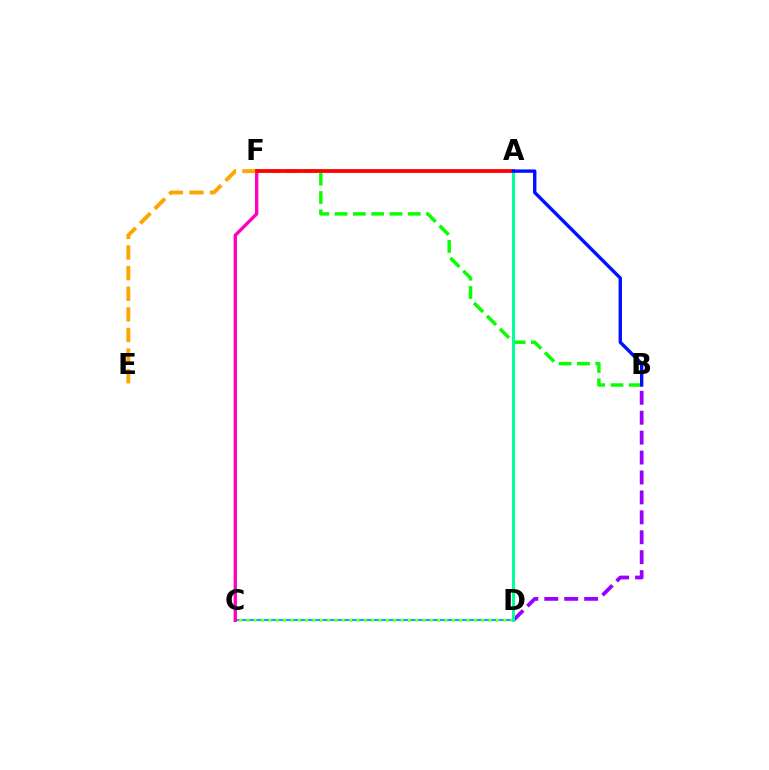{('C', 'D'): [{'color': '#00b5ff', 'line_style': 'solid', 'thickness': 1.58}, {'color': '#b3ff00', 'line_style': 'dotted', 'thickness': 1.99}], ('C', 'F'): [{'color': '#ff00bd', 'line_style': 'solid', 'thickness': 2.41}], ('B', 'F'): [{'color': '#08ff00', 'line_style': 'dashed', 'thickness': 2.49}], ('E', 'F'): [{'color': '#ffa500', 'line_style': 'dashed', 'thickness': 2.8}], ('B', 'D'): [{'color': '#9b00ff', 'line_style': 'dashed', 'thickness': 2.71}], ('A', 'F'): [{'color': '#ff0000', 'line_style': 'solid', 'thickness': 2.71}], ('A', 'D'): [{'color': '#00ff9d', 'line_style': 'solid', 'thickness': 2.11}], ('A', 'B'): [{'color': '#0010ff', 'line_style': 'solid', 'thickness': 2.43}]}